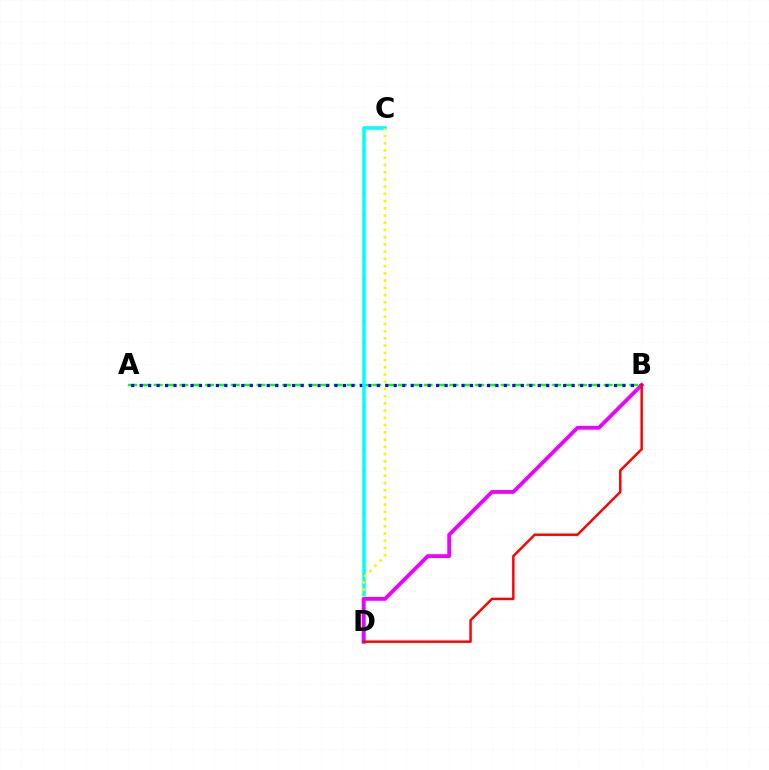{('A', 'B'): [{'color': '#08ff00', 'line_style': 'dashed', 'thickness': 1.75}, {'color': '#0010ff', 'line_style': 'dotted', 'thickness': 2.3}], ('C', 'D'): [{'color': '#00fff6', 'line_style': 'solid', 'thickness': 2.54}, {'color': '#fcf500', 'line_style': 'dotted', 'thickness': 1.96}], ('B', 'D'): [{'color': '#ee00ff', 'line_style': 'solid', 'thickness': 2.74}, {'color': '#ff0000', 'line_style': 'solid', 'thickness': 1.77}]}